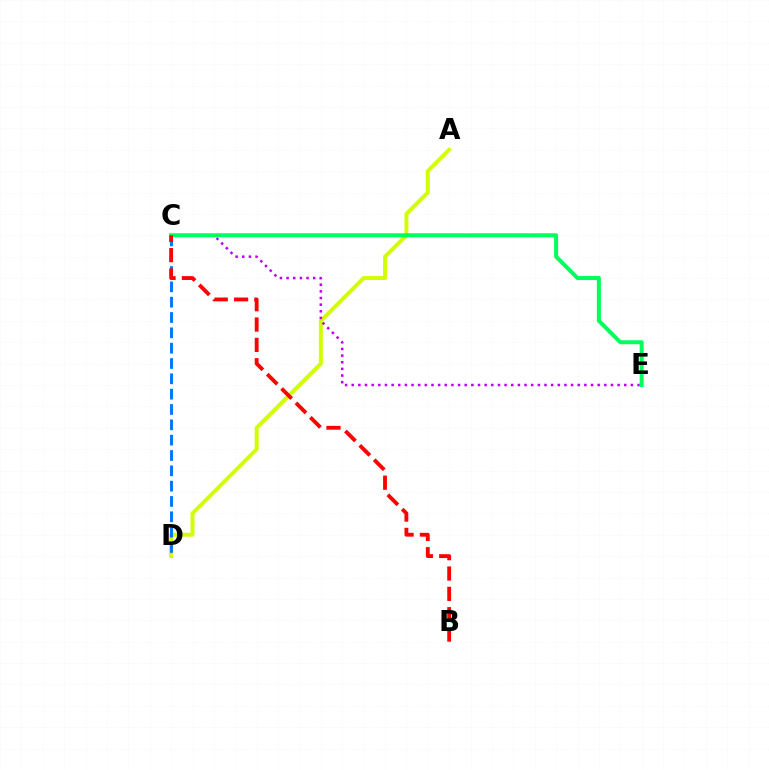{('A', 'D'): [{'color': '#d1ff00', 'line_style': 'solid', 'thickness': 2.84}], ('C', 'E'): [{'color': '#b900ff', 'line_style': 'dotted', 'thickness': 1.81}, {'color': '#00ff5c', 'line_style': 'solid', 'thickness': 2.88}], ('C', 'D'): [{'color': '#0074ff', 'line_style': 'dashed', 'thickness': 2.08}], ('B', 'C'): [{'color': '#ff0000', 'line_style': 'dashed', 'thickness': 2.76}]}